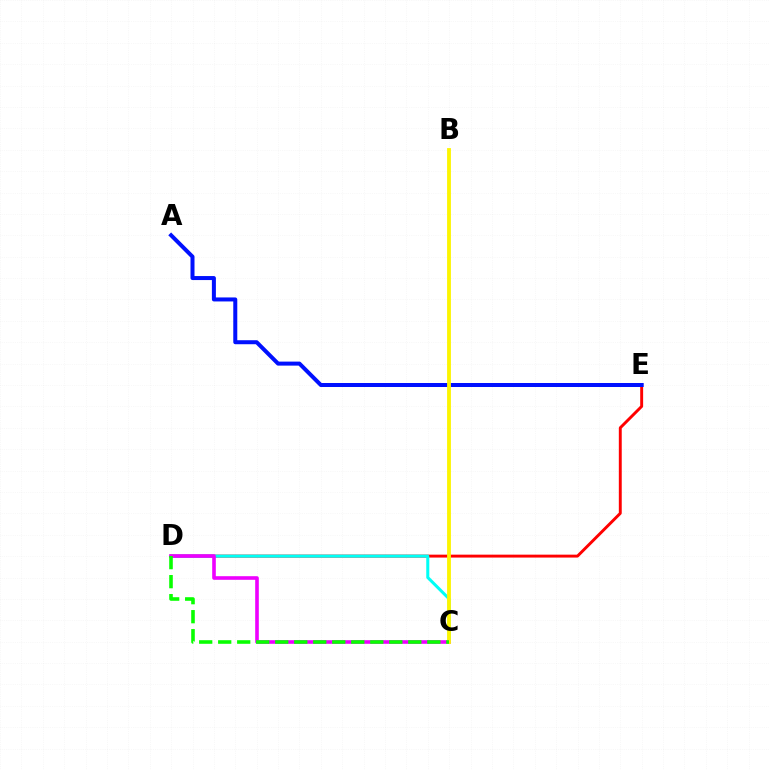{('D', 'E'): [{'color': '#ff0000', 'line_style': 'solid', 'thickness': 2.1}], ('C', 'D'): [{'color': '#00fff6', 'line_style': 'solid', 'thickness': 2.19}, {'color': '#ee00ff', 'line_style': 'solid', 'thickness': 2.6}, {'color': '#08ff00', 'line_style': 'dashed', 'thickness': 2.58}], ('A', 'E'): [{'color': '#0010ff', 'line_style': 'solid', 'thickness': 2.89}], ('B', 'C'): [{'color': '#fcf500', 'line_style': 'solid', 'thickness': 2.75}]}